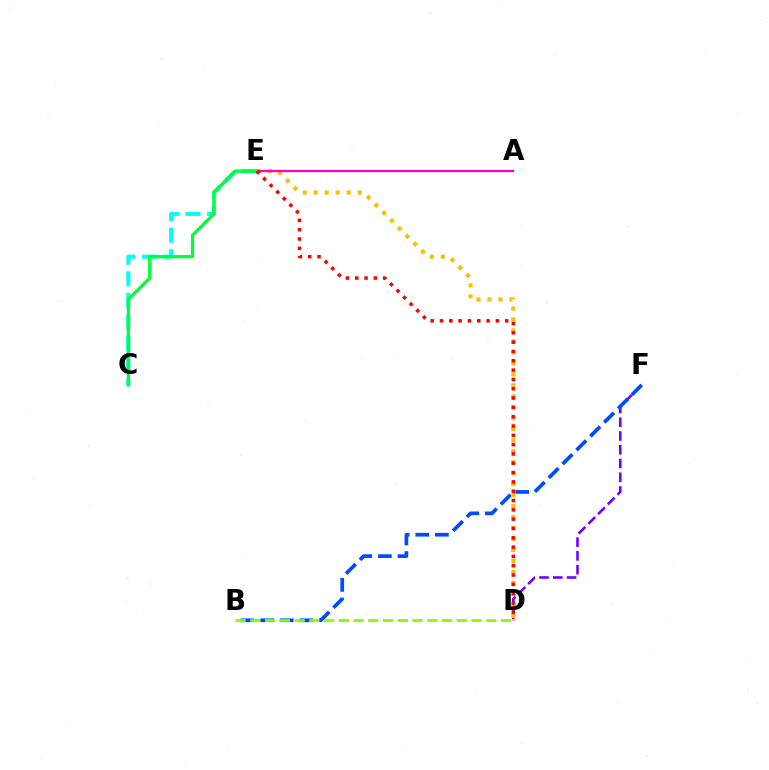{('D', 'F'): [{'color': '#7200ff', 'line_style': 'dashed', 'thickness': 1.87}], ('C', 'E'): [{'color': '#00fff6', 'line_style': 'dashed', 'thickness': 2.93}, {'color': '#00ff39', 'line_style': 'solid', 'thickness': 2.33}], ('B', 'F'): [{'color': '#004bff', 'line_style': 'dashed', 'thickness': 2.66}], ('D', 'E'): [{'color': '#ffbd00', 'line_style': 'dotted', 'thickness': 2.98}, {'color': '#ff0000', 'line_style': 'dotted', 'thickness': 2.53}], ('A', 'E'): [{'color': '#ff00cf', 'line_style': 'solid', 'thickness': 1.64}], ('B', 'D'): [{'color': '#84ff00', 'line_style': 'dashed', 'thickness': 2.0}]}